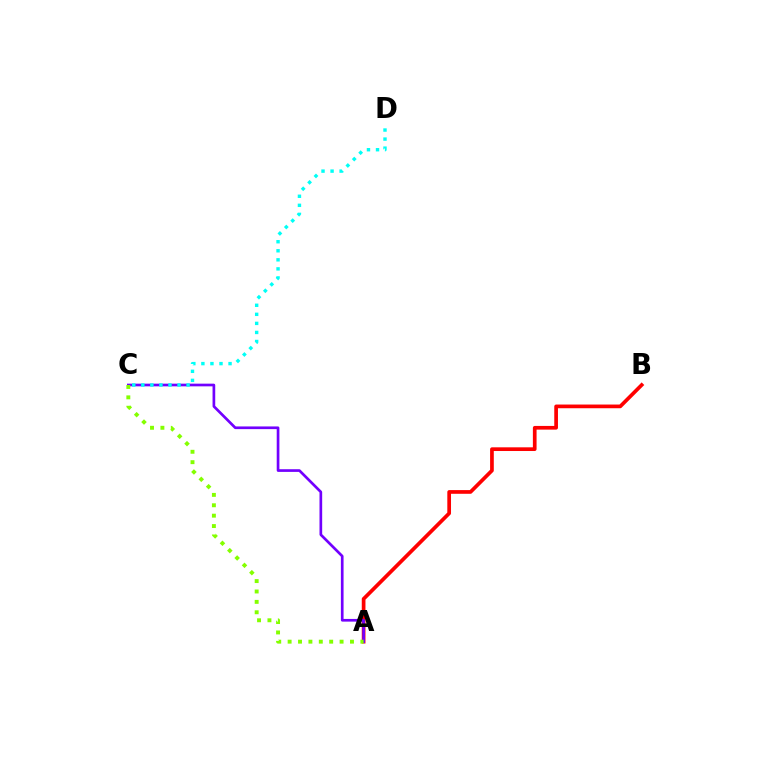{('A', 'B'): [{'color': '#ff0000', 'line_style': 'solid', 'thickness': 2.66}], ('A', 'C'): [{'color': '#7200ff', 'line_style': 'solid', 'thickness': 1.93}, {'color': '#84ff00', 'line_style': 'dotted', 'thickness': 2.82}], ('C', 'D'): [{'color': '#00fff6', 'line_style': 'dotted', 'thickness': 2.46}]}